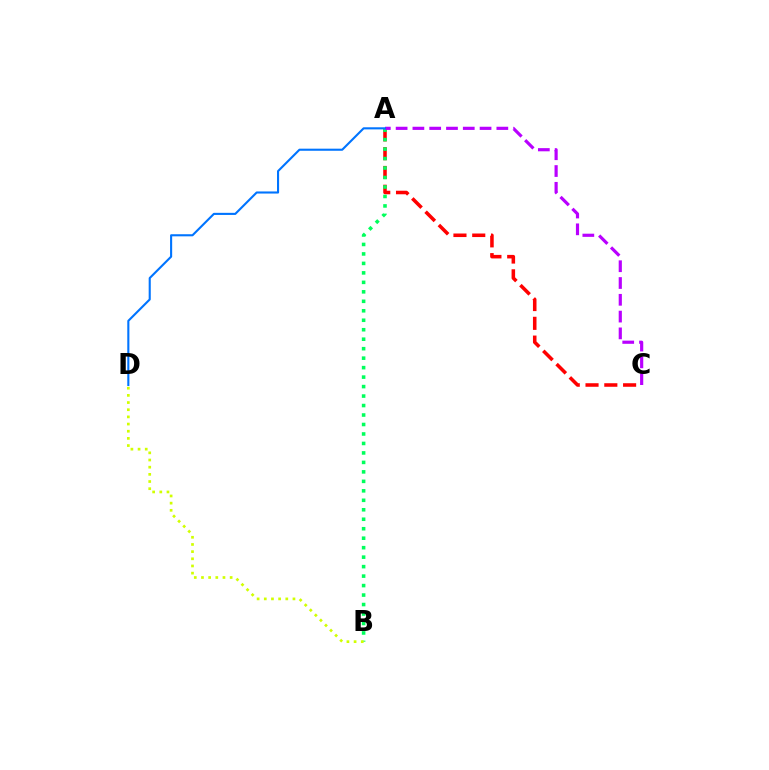{('A', 'C'): [{'color': '#ff0000', 'line_style': 'dashed', 'thickness': 2.55}, {'color': '#b900ff', 'line_style': 'dashed', 'thickness': 2.28}], ('A', 'B'): [{'color': '#00ff5c', 'line_style': 'dotted', 'thickness': 2.57}], ('A', 'D'): [{'color': '#0074ff', 'line_style': 'solid', 'thickness': 1.51}], ('B', 'D'): [{'color': '#d1ff00', 'line_style': 'dotted', 'thickness': 1.95}]}